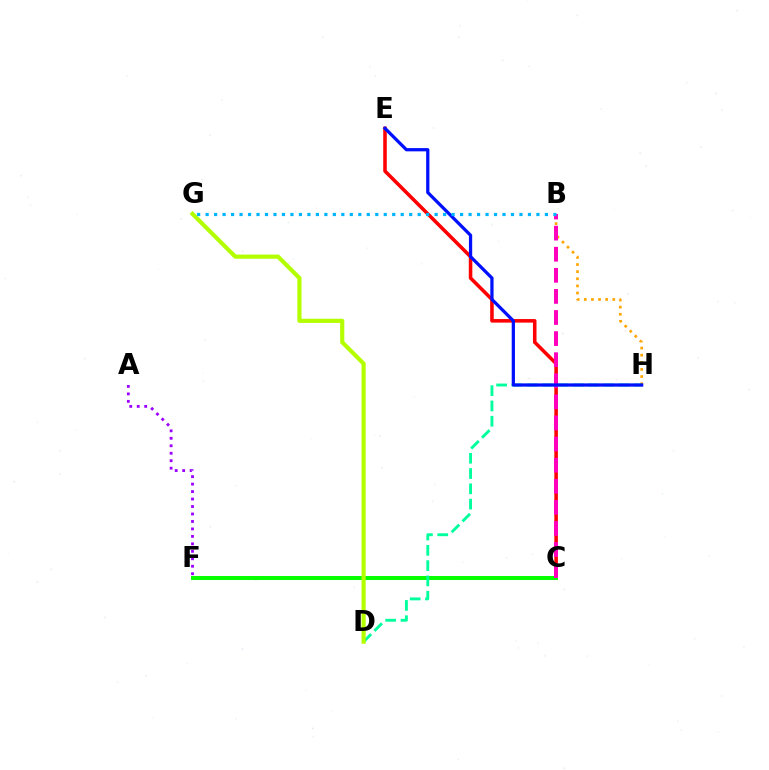{('C', 'E'): [{'color': '#ff0000', 'line_style': 'solid', 'thickness': 2.56}], ('C', 'F'): [{'color': '#08ff00', 'line_style': 'solid', 'thickness': 2.89}], ('B', 'H'): [{'color': '#ffa500', 'line_style': 'dotted', 'thickness': 1.93}], ('D', 'H'): [{'color': '#00ff9d', 'line_style': 'dashed', 'thickness': 2.08}], ('B', 'C'): [{'color': '#ff00bd', 'line_style': 'dashed', 'thickness': 2.87}], ('A', 'F'): [{'color': '#9b00ff', 'line_style': 'dotted', 'thickness': 2.03}], ('D', 'G'): [{'color': '#b3ff00', 'line_style': 'solid', 'thickness': 2.99}], ('E', 'H'): [{'color': '#0010ff', 'line_style': 'solid', 'thickness': 2.34}], ('B', 'G'): [{'color': '#00b5ff', 'line_style': 'dotted', 'thickness': 2.3}]}